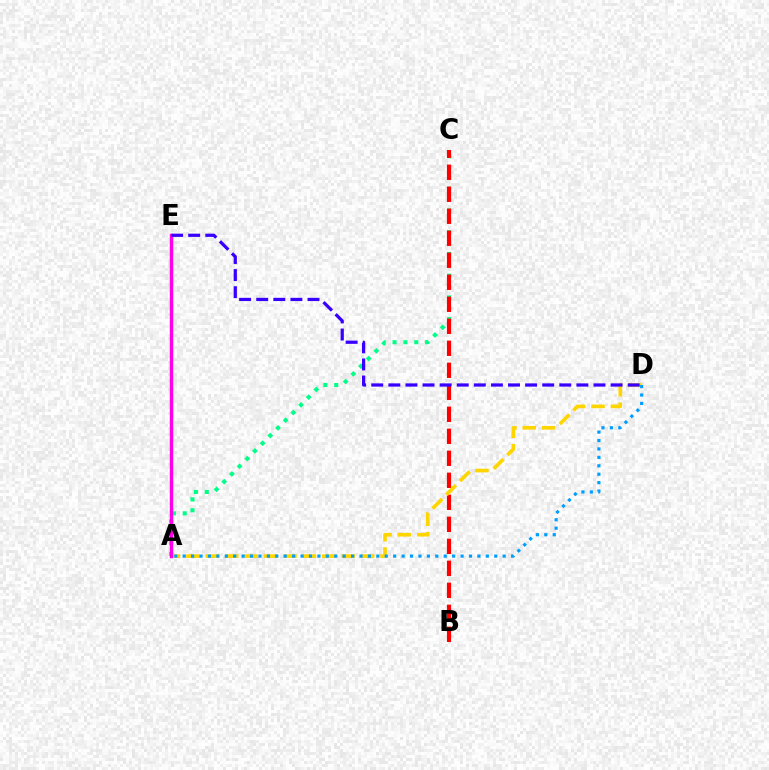{('A', 'C'): [{'color': '#00ff86', 'line_style': 'dotted', 'thickness': 2.95}], ('A', 'E'): [{'color': '#4fff00', 'line_style': 'dotted', 'thickness': 2.06}, {'color': '#ff00ed', 'line_style': 'solid', 'thickness': 2.46}], ('B', 'C'): [{'color': '#ff0000', 'line_style': 'dashed', 'thickness': 2.99}], ('A', 'D'): [{'color': '#ffd500', 'line_style': 'dashed', 'thickness': 2.64}, {'color': '#009eff', 'line_style': 'dotted', 'thickness': 2.29}], ('D', 'E'): [{'color': '#3700ff', 'line_style': 'dashed', 'thickness': 2.32}]}